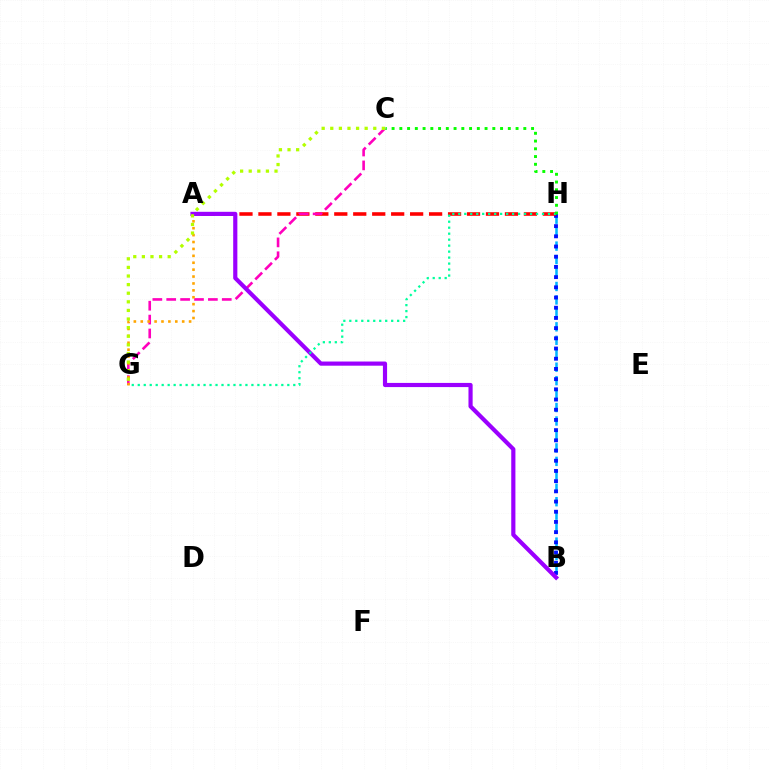{('B', 'H'): [{'color': '#00b5ff', 'line_style': 'dashed', 'thickness': 1.83}, {'color': '#0010ff', 'line_style': 'dotted', 'thickness': 2.77}], ('A', 'H'): [{'color': '#ff0000', 'line_style': 'dashed', 'thickness': 2.58}], ('C', 'G'): [{'color': '#ff00bd', 'line_style': 'dashed', 'thickness': 1.89}, {'color': '#b3ff00', 'line_style': 'dotted', 'thickness': 2.34}], ('A', 'G'): [{'color': '#ffa500', 'line_style': 'dotted', 'thickness': 1.88}], ('A', 'B'): [{'color': '#9b00ff', 'line_style': 'solid', 'thickness': 3.0}], ('G', 'H'): [{'color': '#00ff9d', 'line_style': 'dotted', 'thickness': 1.63}], ('C', 'H'): [{'color': '#08ff00', 'line_style': 'dotted', 'thickness': 2.11}]}